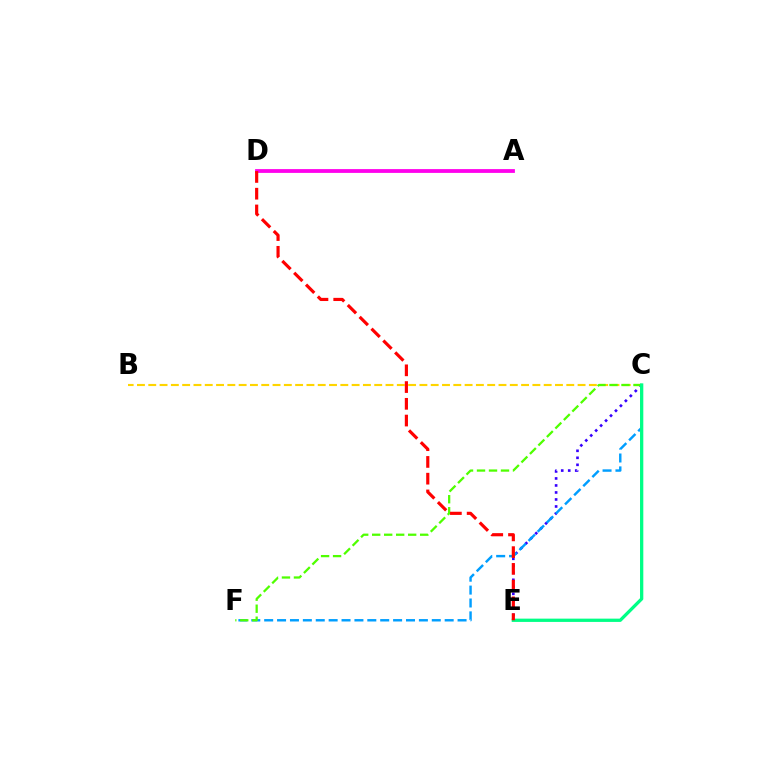{('C', 'E'): [{'color': '#3700ff', 'line_style': 'dotted', 'thickness': 1.9}, {'color': '#00ff86', 'line_style': 'solid', 'thickness': 2.36}], ('B', 'C'): [{'color': '#ffd500', 'line_style': 'dashed', 'thickness': 1.53}], ('C', 'F'): [{'color': '#009eff', 'line_style': 'dashed', 'thickness': 1.75}, {'color': '#4fff00', 'line_style': 'dashed', 'thickness': 1.63}], ('A', 'D'): [{'color': '#ff00ed', 'line_style': 'solid', 'thickness': 2.73}], ('D', 'E'): [{'color': '#ff0000', 'line_style': 'dashed', 'thickness': 2.27}]}